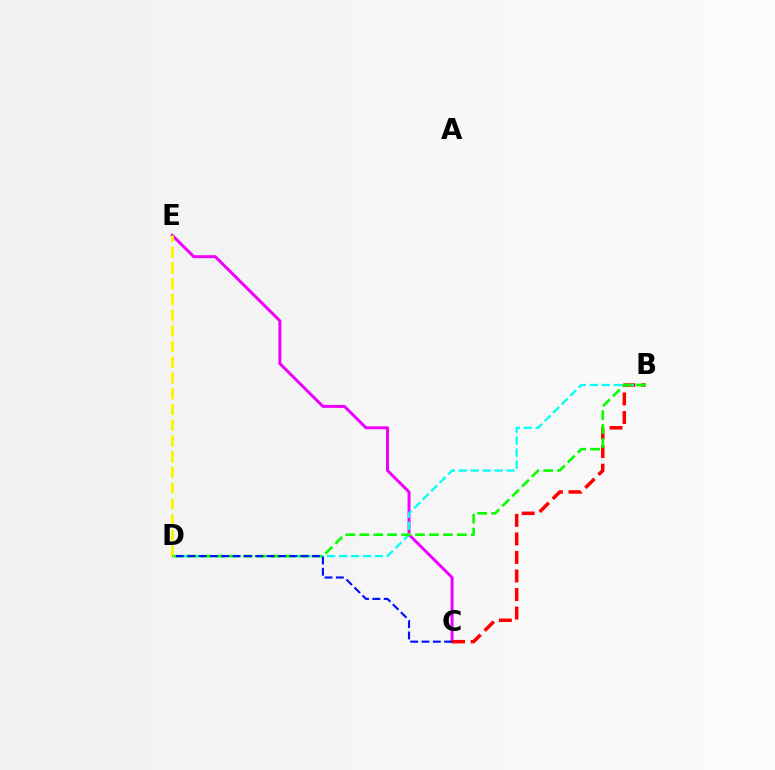{('C', 'E'): [{'color': '#ee00ff', 'line_style': 'solid', 'thickness': 2.13}], ('B', 'C'): [{'color': '#ff0000', 'line_style': 'dashed', 'thickness': 2.52}], ('B', 'D'): [{'color': '#00fff6', 'line_style': 'dashed', 'thickness': 1.63}, {'color': '#08ff00', 'line_style': 'dashed', 'thickness': 1.89}], ('D', 'E'): [{'color': '#fcf500', 'line_style': 'dashed', 'thickness': 2.14}], ('C', 'D'): [{'color': '#0010ff', 'line_style': 'dashed', 'thickness': 1.54}]}